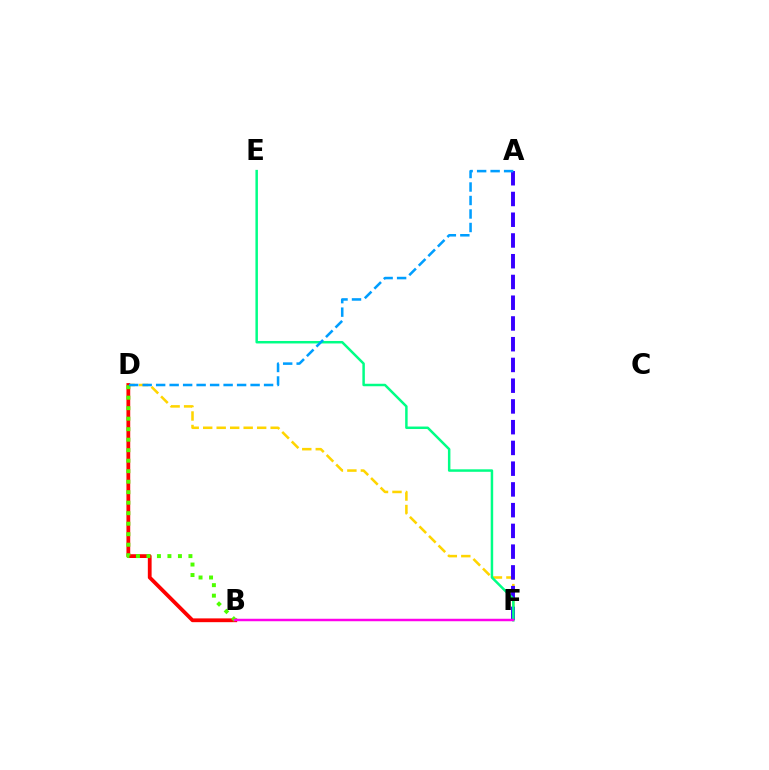{('D', 'F'): [{'color': '#ffd500', 'line_style': 'dashed', 'thickness': 1.83}], ('A', 'F'): [{'color': '#3700ff', 'line_style': 'dashed', 'thickness': 2.82}], ('B', 'D'): [{'color': '#ff0000', 'line_style': 'solid', 'thickness': 2.72}, {'color': '#4fff00', 'line_style': 'dotted', 'thickness': 2.85}], ('E', 'F'): [{'color': '#00ff86', 'line_style': 'solid', 'thickness': 1.79}], ('A', 'D'): [{'color': '#009eff', 'line_style': 'dashed', 'thickness': 1.83}], ('B', 'F'): [{'color': '#ff00ed', 'line_style': 'solid', 'thickness': 1.78}]}